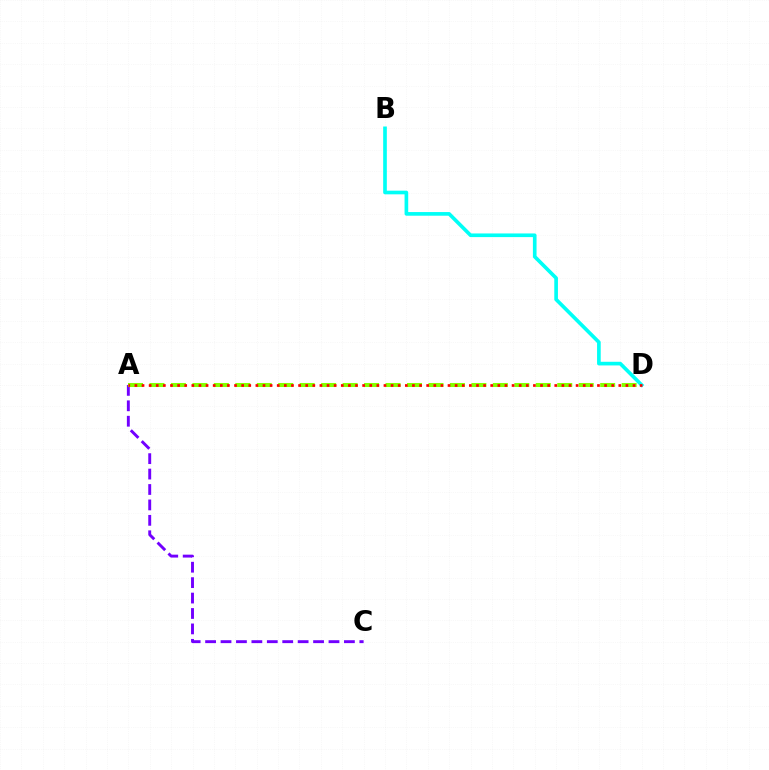{('B', 'D'): [{'color': '#00fff6', 'line_style': 'solid', 'thickness': 2.63}], ('A', 'C'): [{'color': '#7200ff', 'line_style': 'dashed', 'thickness': 2.1}], ('A', 'D'): [{'color': '#84ff00', 'line_style': 'dashed', 'thickness': 2.92}, {'color': '#ff0000', 'line_style': 'dotted', 'thickness': 1.93}]}